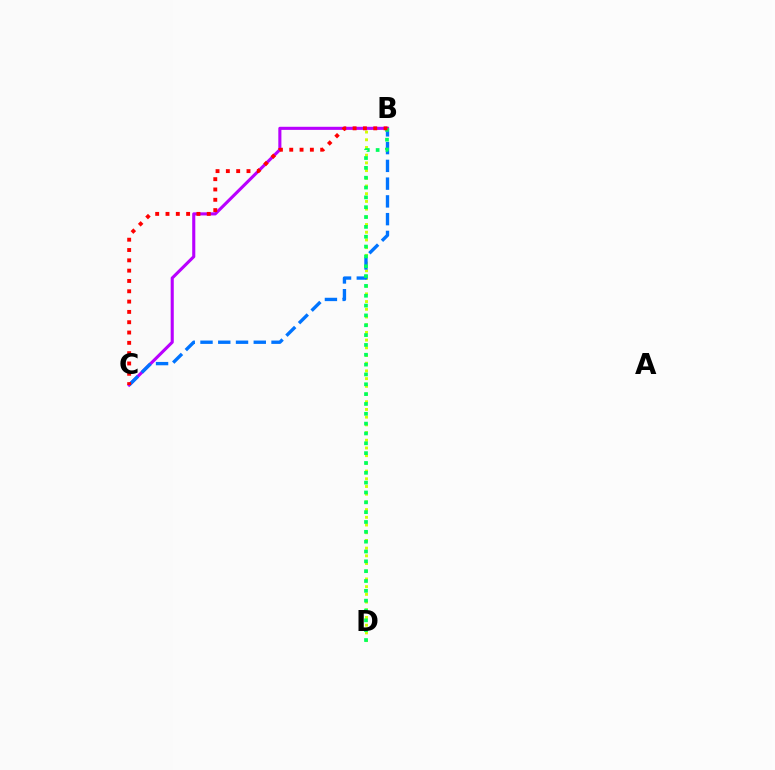{('B', 'D'): [{'color': '#d1ff00', 'line_style': 'dotted', 'thickness': 2.09}, {'color': '#00ff5c', 'line_style': 'dotted', 'thickness': 2.67}], ('B', 'C'): [{'color': '#b900ff', 'line_style': 'solid', 'thickness': 2.23}, {'color': '#0074ff', 'line_style': 'dashed', 'thickness': 2.41}, {'color': '#ff0000', 'line_style': 'dotted', 'thickness': 2.8}]}